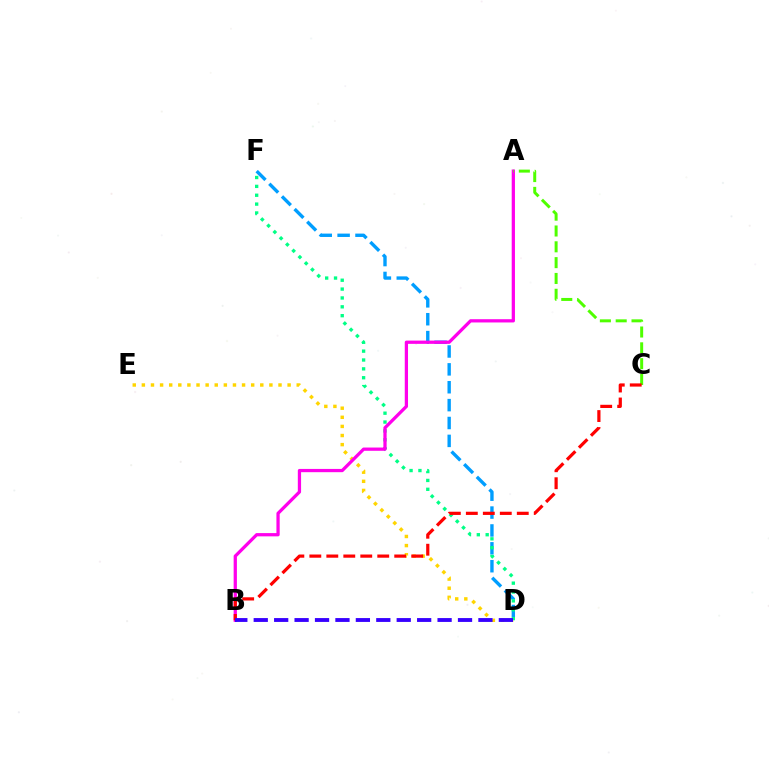{('D', 'F'): [{'color': '#009eff', 'line_style': 'dashed', 'thickness': 2.43}, {'color': '#00ff86', 'line_style': 'dotted', 'thickness': 2.41}], ('D', 'E'): [{'color': '#ffd500', 'line_style': 'dotted', 'thickness': 2.48}], ('A', 'B'): [{'color': '#ff00ed', 'line_style': 'solid', 'thickness': 2.34}], ('A', 'C'): [{'color': '#4fff00', 'line_style': 'dashed', 'thickness': 2.15}], ('B', 'C'): [{'color': '#ff0000', 'line_style': 'dashed', 'thickness': 2.31}], ('B', 'D'): [{'color': '#3700ff', 'line_style': 'dashed', 'thickness': 2.77}]}